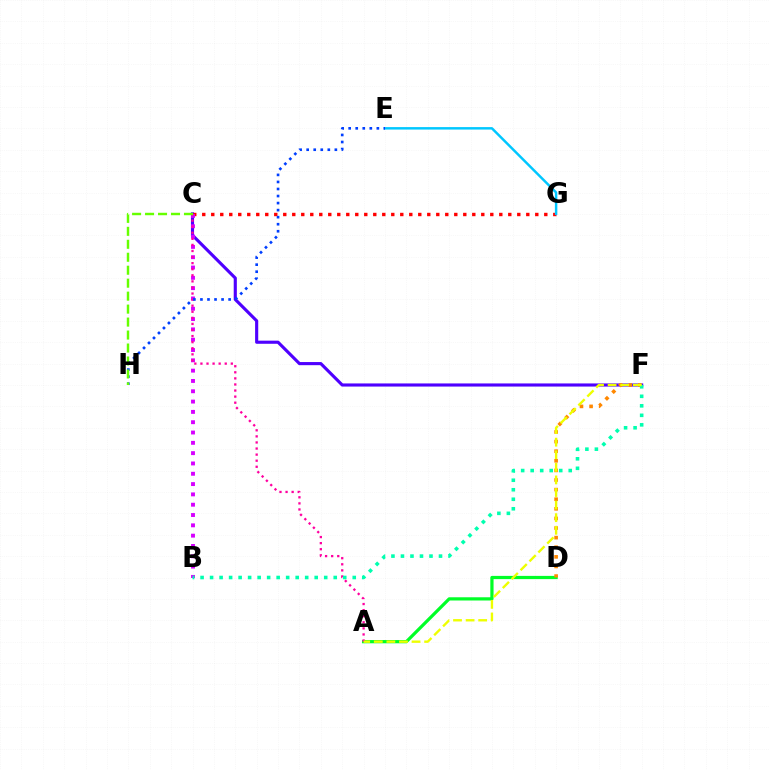{('A', 'D'): [{'color': '#00ff27', 'line_style': 'solid', 'thickness': 2.32}], ('C', 'F'): [{'color': '#4f00ff', 'line_style': 'solid', 'thickness': 2.25}], ('C', 'G'): [{'color': '#ff0000', 'line_style': 'dotted', 'thickness': 2.45}], ('B', 'C'): [{'color': '#d600ff', 'line_style': 'dotted', 'thickness': 2.8}], ('E', 'G'): [{'color': '#00c7ff', 'line_style': 'solid', 'thickness': 1.77}], ('A', 'C'): [{'color': '#ff00a0', 'line_style': 'dotted', 'thickness': 1.65}], ('D', 'F'): [{'color': '#ff8800', 'line_style': 'dotted', 'thickness': 2.61}], ('B', 'F'): [{'color': '#00ffaf', 'line_style': 'dotted', 'thickness': 2.58}], ('E', 'H'): [{'color': '#003fff', 'line_style': 'dotted', 'thickness': 1.91}], ('A', 'F'): [{'color': '#eeff00', 'line_style': 'dashed', 'thickness': 1.71}], ('C', 'H'): [{'color': '#66ff00', 'line_style': 'dashed', 'thickness': 1.76}]}